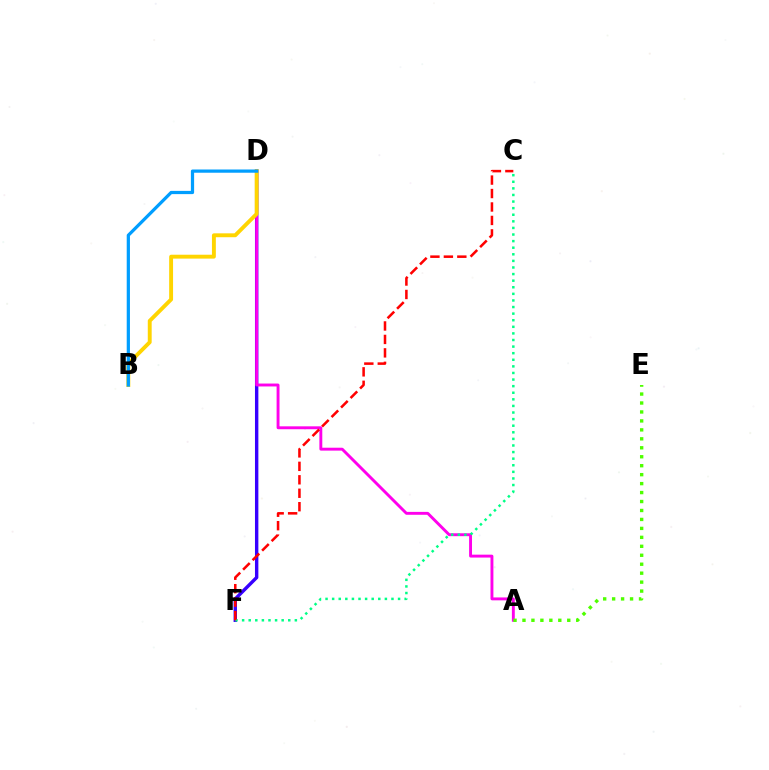{('D', 'F'): [{'color': '#3700ff', 'line_style': 'solid', 'thickness': 2.45}], ('A', 'D'): [{'color': '#ff00ed', 'line_style': 'solid', 'thickness': 2.09}], ('C', 'F'): [{'color': '#00ff86', 'line_style': 'dotted', 'thickness': 1.79}, {'color': '#ff0000', 'line_style': 'dashed', 'thickness': 1.83}], ('A', 'E'): [{'color': '#4fff00', 'line_style': 'dotted', 'thickness': 2.43}], ('B', 'D'): [{'color': '#ffd500', 'line_style': 'solid', 'thickness': 2.8}, {'color': '#009eff', 'line_style': 'solid', 'thickness': 2.32}]}